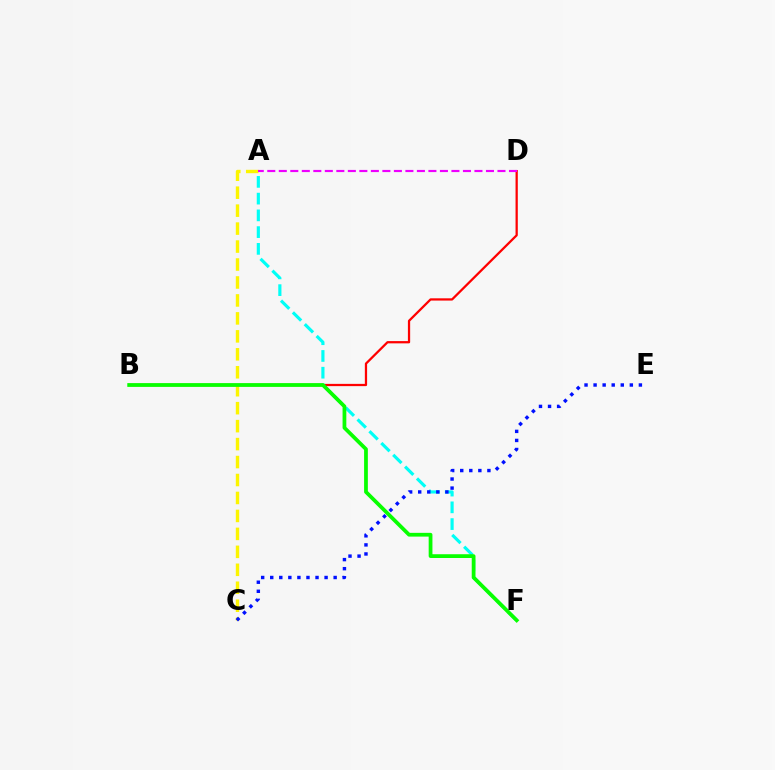{('B', 'D'): [{'color': '#ff0000', 'line_style': 'solid', 'thickness': 1.63}], ('A', 'F'): [{'color': '#00fff6', 'line_style': 'dashed', 'thickness': 2.27}], ('A', 'C'): [{'color': '#fcf500', 'line_style': 'dashed', 'thickness': 2.44}], ('C', 'E'): [{'color': '#0010ff', 'line_style': 'dotted', 'thickness': 2.46}], ('B', 'F'): [{'color': '#08ff00', 'line_style': 'solid', 'thickness': 2.71}], ('A', 'D'): [{'color': '#ee00ff', 'line_style': 'dashed', 'thickness': 1.56}]}